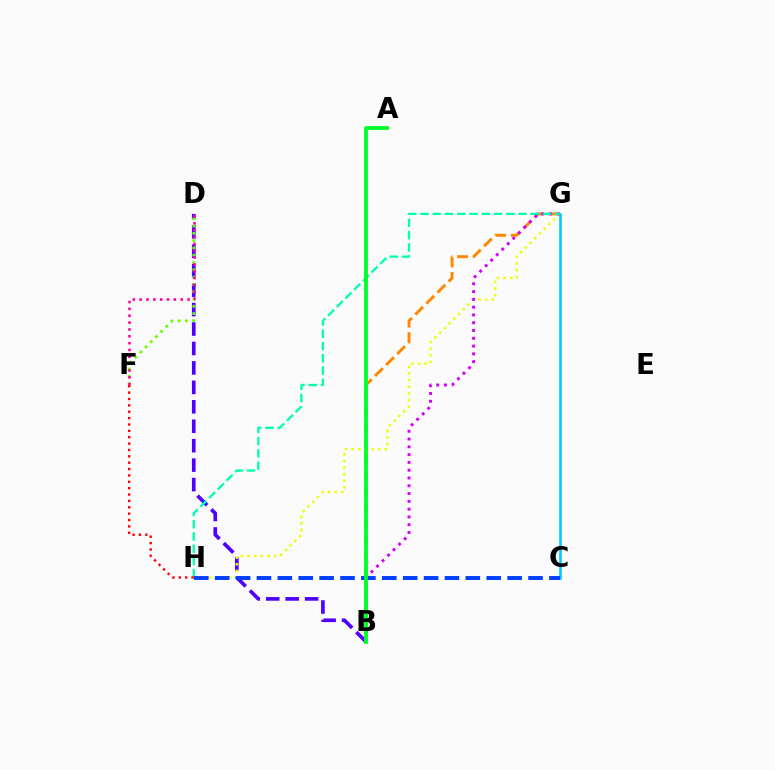{('B', 'D'): [{'color': '#4f00ff', 'line_style': 'dashed', 'thickness': 2.64}], ('D', 'F'): [{'color': '#66ff00', 'line_style': 'dotted', 'thickness': 1.98}, {'color': '#ff00a0', 'line_style': 'dotted', 'thickness': 1.86}], ('G', 'H'): [{'color': '#eeff00', 'line_style': 'dotted', 'thickness': 1.8}, {'color': '#00ffaf', 'line_style': 'dashed', 'thickness': 1.66}], ('C', 'G'): [{'color': '#00c7ff', 'line_style': 'solid', 'thickness': 1.86}], ('B', 'G'): [{'color': '#ff8800', 'line_style': 'dashed', 'thickness': 2.12}, {'color': '#d600ff', 'line_style': 'dotted', 'thickness': 2.12}], ('F', 'H'): [{'color': '#ff0000', 'line_style': 'dotted', 'thickness': 1.73}], ('C', 'H'): [{'color': '#003fff', 'line_style': 'dashed', 'thickness': 2.84}], ('A', 'B'): [{'color': '#00ff27', 'line_style': 'solid', 'thickness': 2.75}]}